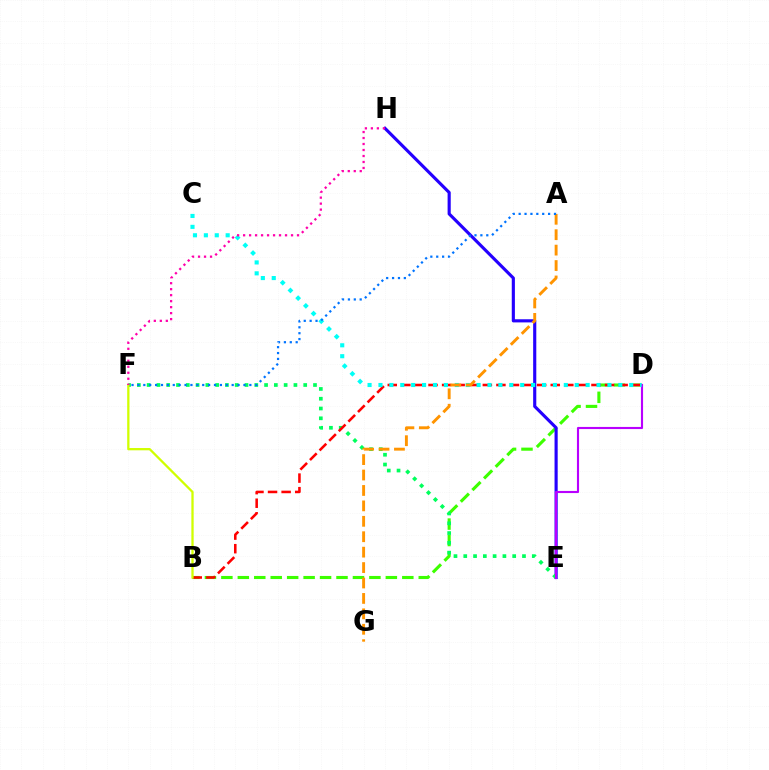{('B', 'D'): [{'color': '#3dff00', 'line_style': 'dashed', 'thickness': 2.23}, {'color': '#ff0000', 'line_style': 'dashed', 'thickness': 1.84}], ('E', 'H'): [{'color': '#2500ff', 'line_style': 'solid', 'thickness': 2.26}], ('E', 'F'): [{'color': '#00ff5c', 'line_style': 'dotted', 'thickness': 2.66}], ('D', 'E'): [{'color': '#b900ff', 'line_style': 'solid', 'thickness': 1.53}], ('B', 'F'): [{'color': '#d1ff00', 'line_style': 'solid', 'thickness': 1.65}], ('C', 'D'): [{'color': '#00fff6', 'line_style': 'dotted', 'thickness': 2.96}], ('A', 'G'): [{'color': '#ff9400', 'line_style': 'dashed', 'thickness': 2.1}], ('F', 'H'): [{'color': '#ff00ac', 'line_style': 'dotted', 'thickness': 1.63}], ('A', 'F'): [{'color': '#0074ff', 'line_style': 'dotted', 'thickness': 1.6}]}